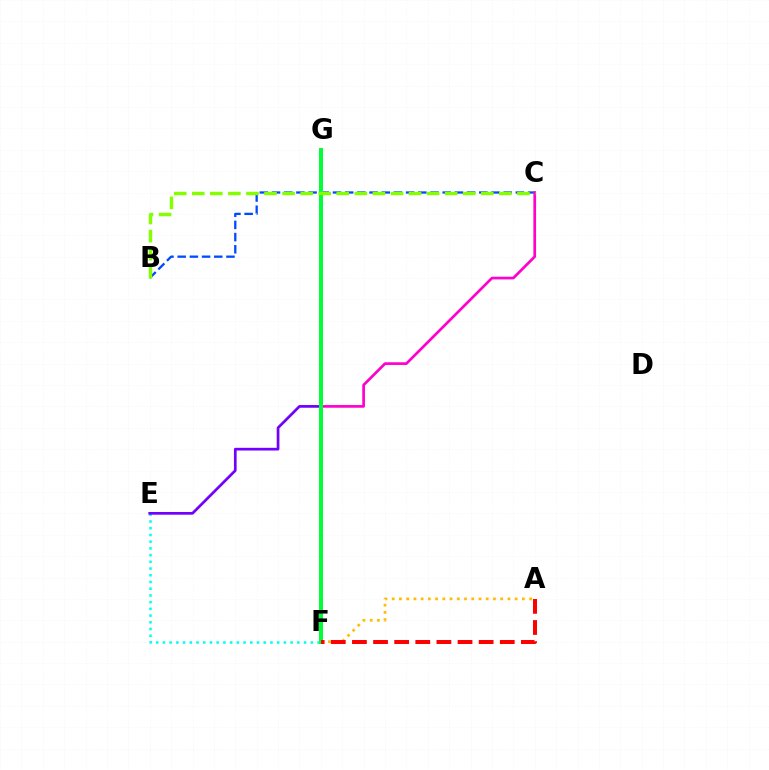{('E', 'F'): [{'color': '#00fff6', 'line_style': 'dotted', 'thickness': 1.83}], ('E', 'G'): [{'color': '#7200ff', 'line_style': 'solid', 'thickness': 1.95}], ('B', 'C'): [{'color': '#004bff', 'line_style': 'dashed', 'thickness': 1.66}, {'color': '#84ff00', 'line_style': 'dashed', 'thickness': 2.45}], ('A', 'F'): [{'color': '#ffbd00', 'line_style': 'dotted', 'thickness': 1.96}, {'color': '#ff0000', 'line_style': 'dashed', 'thickness': 2.87}], ('C', 'F'): [{'color': '#ff00cf', 'line_style': 'solid', 'thickness': 1.94}], ('F', 'G'): [{'color': '#00ff39', 'line_style': 'solid', 'thickness': 2.88}]}